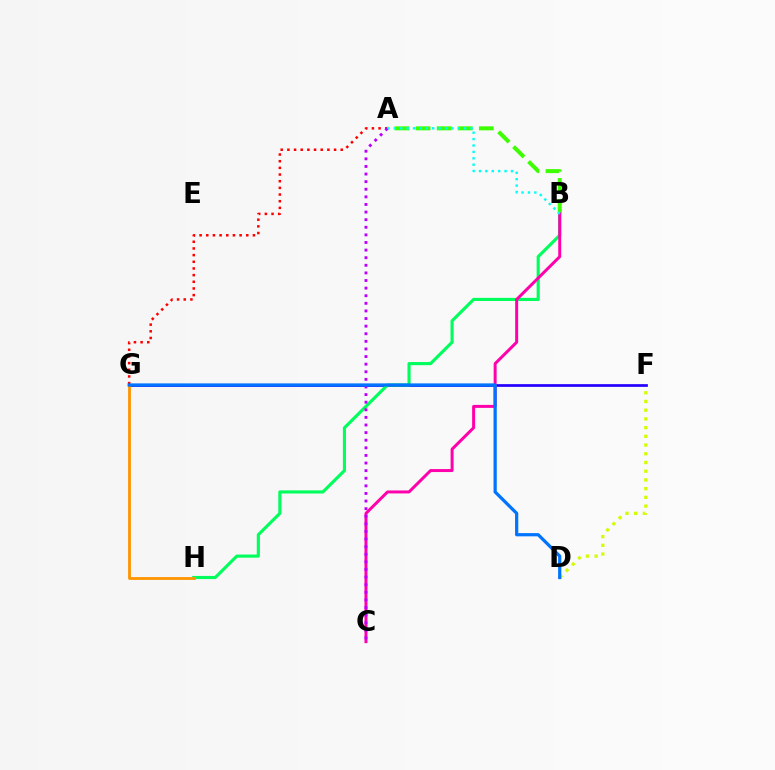{('D', 'F'): [{'color': '#d1ff00', 'line_style': 'dotted', 'thickness': 2.37}], ('F', 'G'): [{'color': '#2500ff', 'line_style': 'solid', 'thickness': 1.96}], ('A', 'G'): [{'color': '#ff0000', 'line_style': 'dotted', 'thickness': 1.81}], ('B', 'H'): [{'color': '#00ff5c', 'line_style': 'solid', 'thickness': 2.25}], ('A', 'B'): [{'color': '#3dff00', 'line_style': 'dashed', 'thickness': 2.86}, {'color': '#00fff6', 'line_style': 'dotted', 'thickness': 1.74}], ('G', 'H'): [{'color': '#ff9400', 'line_style': 'solid', 'thickness': 2.02}], ('B', 'C'): [{'color': '#ff00ac', 'line_style': 'solid', 'thickness': 2.15}], ('A', 'C'): [{'color': '#b900ff', 'line_style': 'dotted', 'thickness': 2.07}], ('D', 'G'): [{'color': '#0074ff', 'line_style': 'solid', 'thickness': 2.32}]}